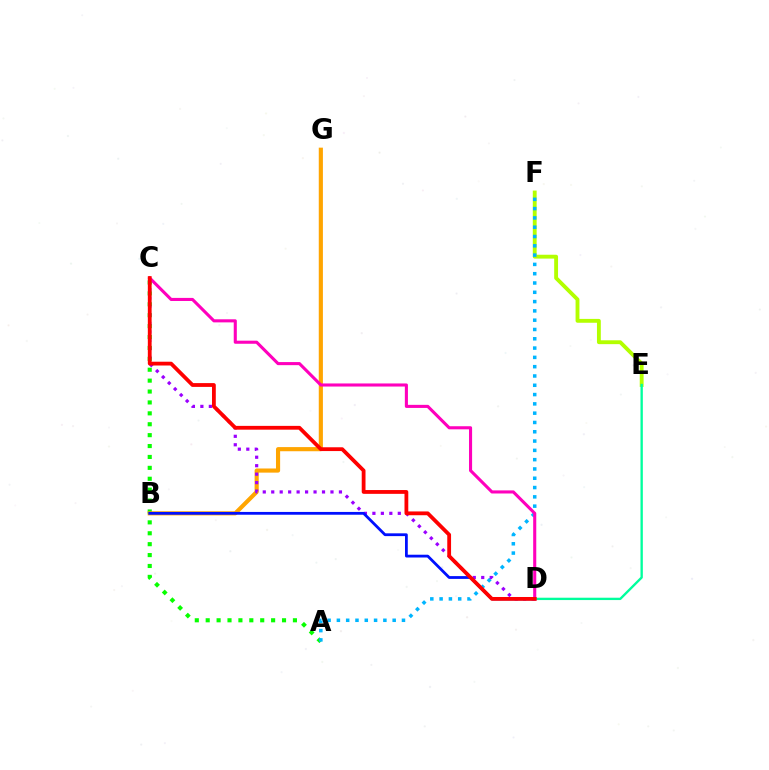{('E', 'F'): [{'color': '#b3ff00', 'line_style': 'solid', 'thickness': 2.78}], ('A', 'C'): [{'color': '#08ff00', 'line_style': 'dotted', 'thickness': 2.96}], ('A', 'F'): [{'color': '#00b5ff', 'line_style': 'dotted', 'thickness': 2.53}], ('B', 'G'): [{'color': '#ffa500', 'line_style': 'solid', 'thickness': 2.98}], ('C', 'D'): [{'color': '#9b00ff', 'line_style': 'dotted', 'thickness': 2.3}, {'color': '#ff00bd', 'line_style': 'solid', 'thickness': 2.22}, {'color': '#ff0000', 'line_style': 'solid', 'thickness': 2.73}], ('D', 'E'): [{'color': '#00ff9d', 'line_style': 'solid', 'thickness': 1.69}], ('B', 'D'): [{'color': '#0010ff', 'line_style': 'solid', 'thickness': 2.01}]}